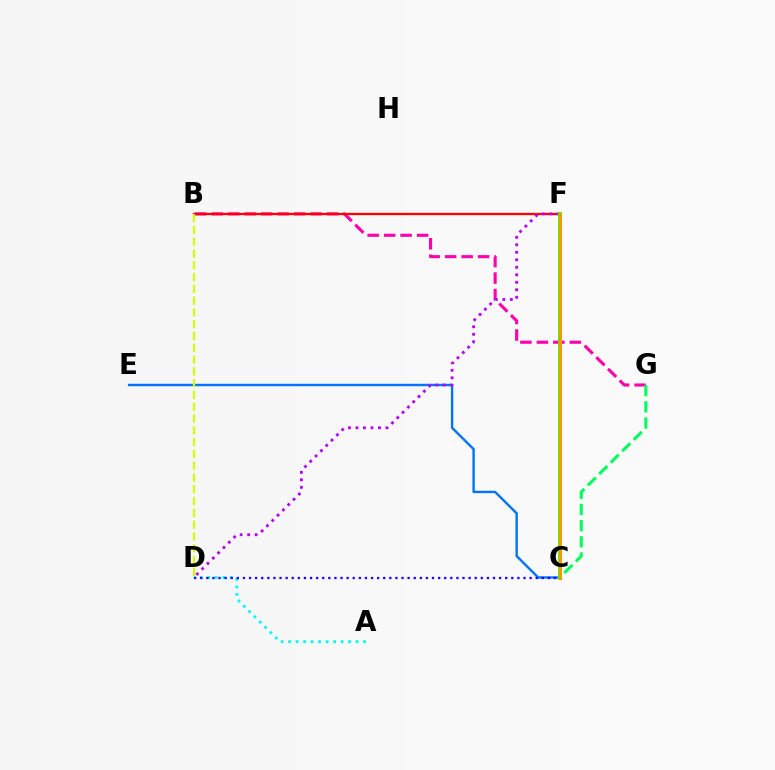{('A', 'D'): [{'color': '#00fff6', 'line_style': 'dotted', 'thickness': 2.04}], ('B', 'G'): [{'color': '#ff00ac', 'line_style': 'dashed', 'thickness': 2.24}], ('B', 'F'): [{'color': '#ff0000', 'line_style': 'solid', 'thickness': 1.66}], ('C', 'E'): [{'color': '#0074ff', 'line_style': 'solid', 'thickness': 1.73}], ('C', 'D'): [{'color': '#2500ff', 'line_style': 'dotted', 'thickness': 1.66}], ('B', 'D'): [{'color': '#d1ff00', 'line_style': 'dashed', 'thickness': 1.6}], ('D', 'F'): [{'color': '#b900ff', 'line_style': 'dotted', 'thickness': 2.04}], ('C', 'G'): [{'color': '#00ff5c', 'line_style': 'dashed', 'thickness': 2.2}], ('C', 'F'): [{'color': '#3dff00', 'line_style': 'solid', 'thickness': 2.79}, {'color': '#ff9400', 'line_style': 'solid', 'thickness': 2.07}]}